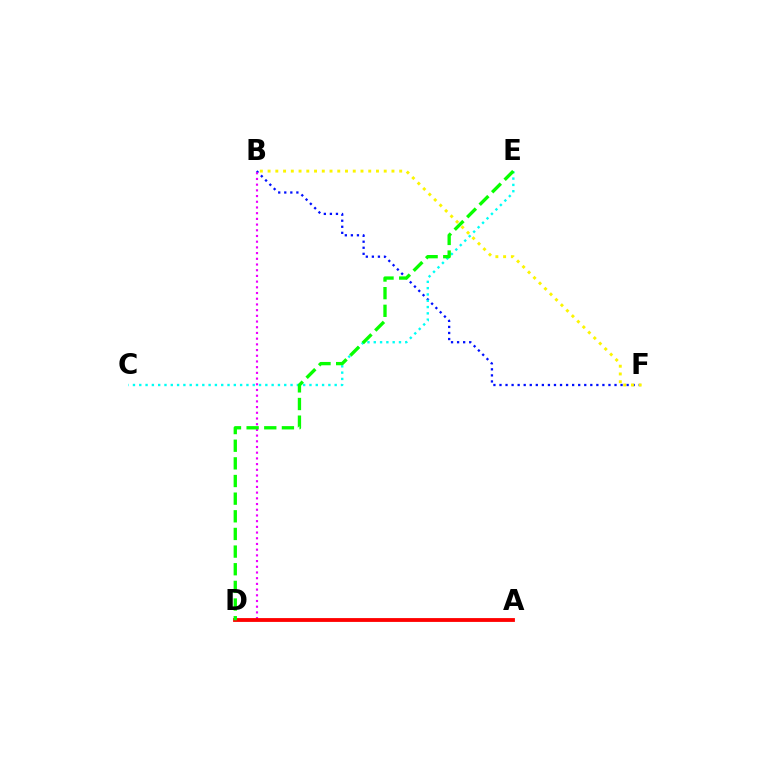{('B', 'F'): [{'color': '#0010ff', 'line_style': 'dotted', 'thickness': 1.64}, {'color': '#fcf500', 'line_style': 'dotted', 'thickness': 2.1}], ('C', 'E'): [{'color': '#00fff6', 'line_style': 'dotted', 'thickness': 1.71}], ('B', 'D'): [{'color': '#ee00ff', 'line_style': 'dotted', 'thickness': 1.55}], ('A', 'D'): [{'color': '#ff0000', 'line_style': 'solid', 'thickness': 2.75}], ('D', 'E'): [{'color': '#08ff00', 'line_style': 'dashed', 'thickness': 2.4}]}